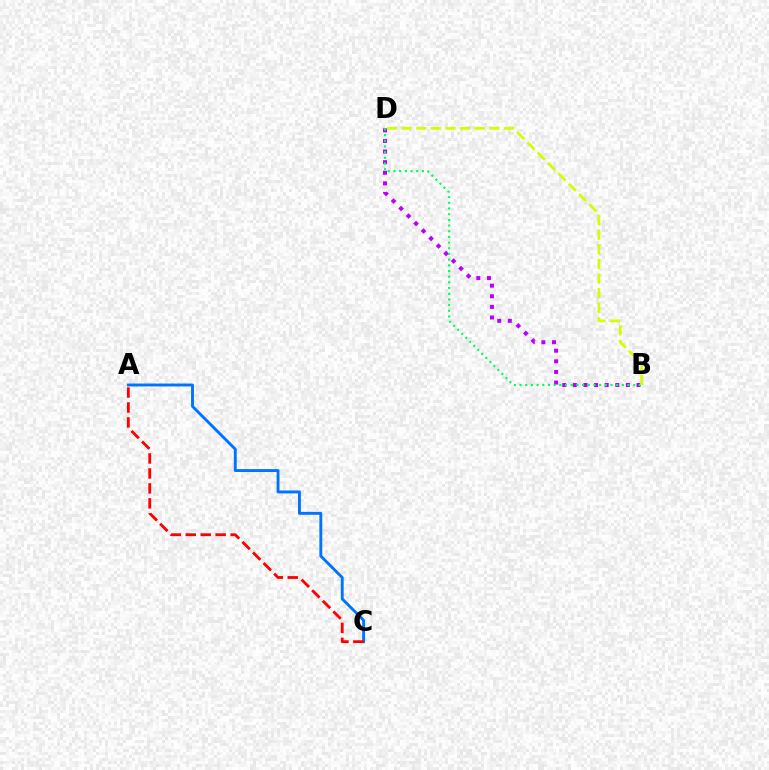{('B', 'D'): [{'color': '#b900ff', 'line_style': 'dotted', 'thickness': 2.88}, {'color': '#00ff5c', 'line_style': 'dotted', 'thickness': 1.54}, {'color': '#d1ff00', 'line_style': 'dashed', 'thickness': 1.99}], ('A', 'C'): [{'color': '#0074ff', 'line_style': 'solid', 'thickness': 2.08}, {'color': '#ff0000', 'line_style': 'dashed', 'thickness': 2.03}]}